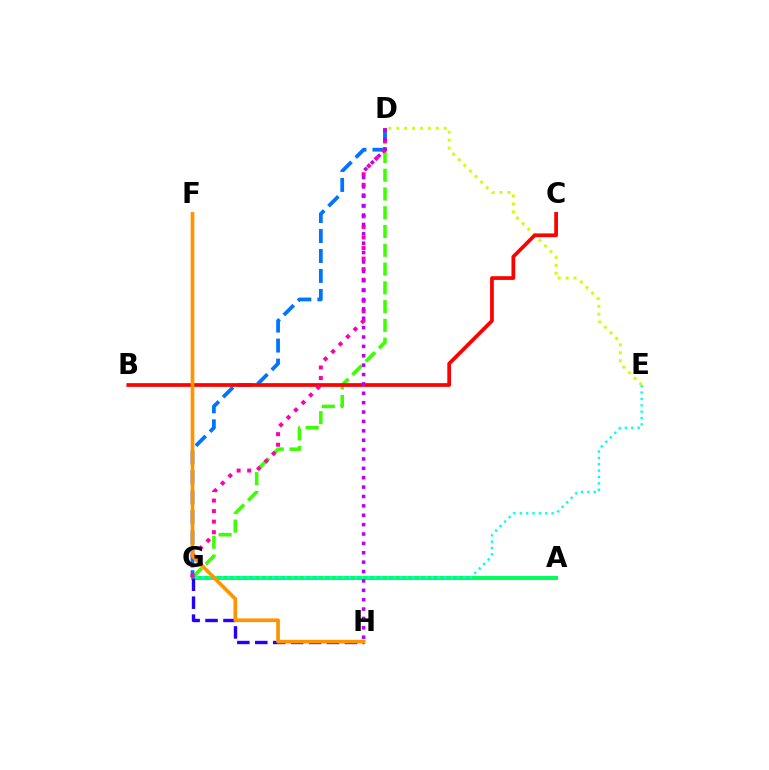{('A', 'G'): [{'color': '#00ff5c', 'line_style': 'solid', 'thickness': 2.89}], ('E', 'G'): [{'color': '#00fff6', 'line_style': 'dotted', 'thickness': 1.73}], ('D', 'G'): [{'color': '#3dff00', 'line_style': 'dashed', 'thickness': 2.55}, {'color': '#0074ff', 'line_style': 'dashed', 'thickness': 2.71}, {'color': '#ff00ac', 'line_style': 'dotted', 'thickness': 2.87}], ('G', 'H'): [{'color': '#2500ff', 'line_style': 'dashed', 'thickness': 2.44}], ('D', 'E'): [{'color': '#d1ff00', 'line_style': 'dotted', 'thickness': 2.15}], ('B', 'C'): [{'color': '#ff0000', 'line_style': 'solid', 'thickness': 2.68}], ('D', 'H'): [{'color': '#b900ff', 'line_style': 'dotted', 'thickness': 2.55}], ('F', 'H'): [{'color': '#ff9400', 'line_style': 'solid', 'thickness': 2.65}]}